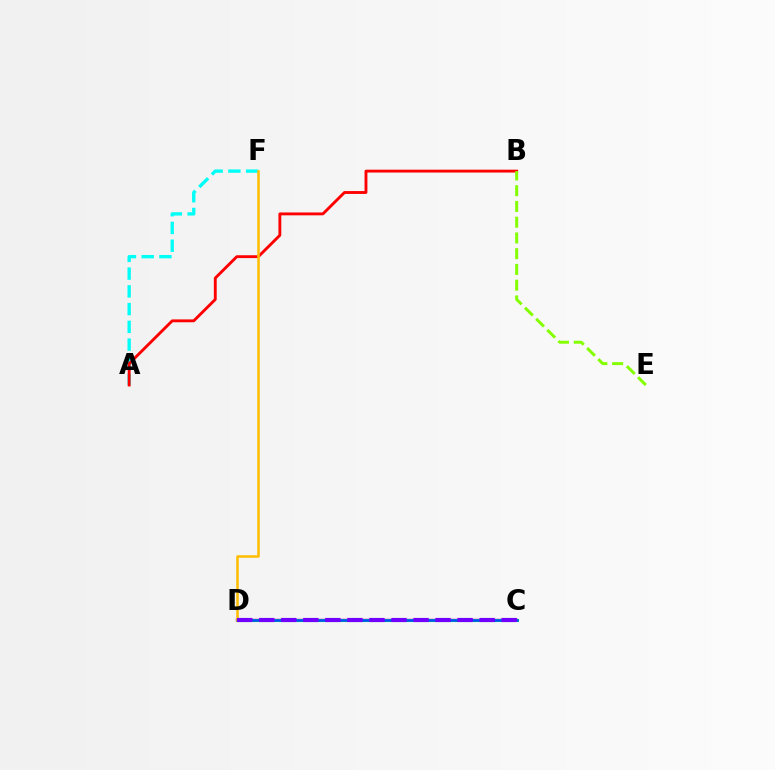{('A', 'F'): [{'color': '#00fff6', 'line_style': 'dashed', 'thickness': 2.41}], ('C', 'D'): [{'color': '#ff00cf', 'line_style': 'solid', 'thickness': 1.79}, {'color': '#00ff39', 'line_style': 'solid', 'thickness': 2.23}, {'color': '#004bff', 'line_style': 'solid', 'thickness': 1.81}, {'color': '#7200ff', 'line_style': 'dashed', 'thickness': 2.99}], ('A', 'B'): [{'color': '#ff0000', 'line_style': 'solid', 'thickness': 2.07}], ('B', 'E'): [{'color': '#84ff00', 'line_style': 'dashed', 'thickness': 2.14}], ('D', 'F'): [{'color': '#ffbd00', 'line_style': 'solid', 'thickness': 1.82}]}